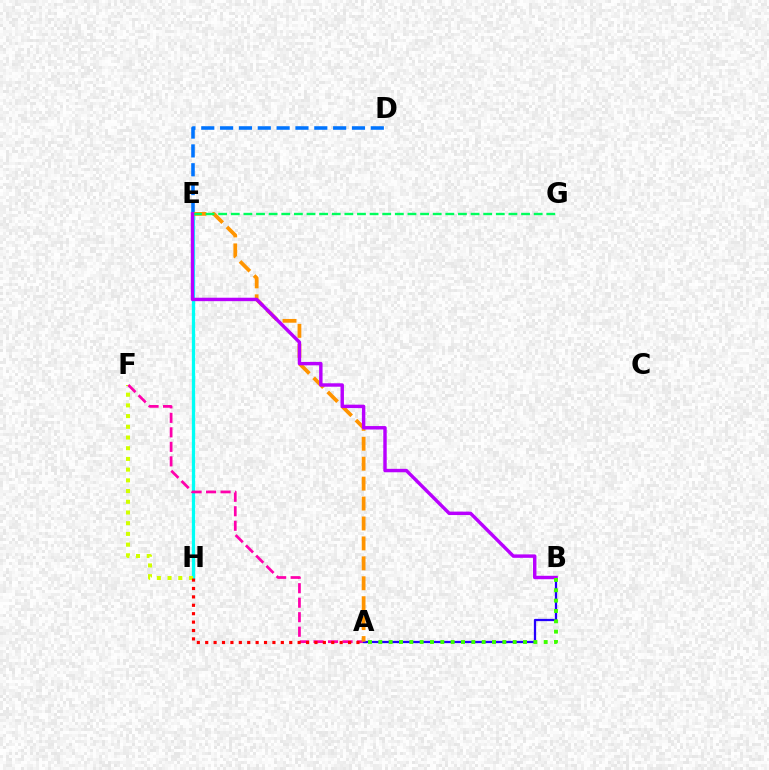{('E', 'H'): [{'color': '#00fff6', 'line_style': 'solid', 'thickness': 2.37}], ('D', 'E'): [{'color': '#0074ff', 'line_style': 'dashed', 'thickness': 2.56}], ('F', 'H'): [{'color': '#d1ff00', 'line_style': 'dotted', 'thickness': 2.91}], ('A', 'F'): [{'color': '#ff00ac', 'line_style': 'dashed', 'thickness': 1.97}], ('A', 'B'): [{'color': '#2500ff', 'line_style': 'solid', 'thickness': 1.63}, {'color': '#3dff00', 'line_style': 'dotted', 'thickness': 2.81}], ('A', 'E'): [{'color': '#ff9400', 'line_style': 'dashed', 'thickness': 2.71}], ('A', 'H'): [{'color': '#ff0000', 'line_style': 'dotted', 'thickness': 2.28}], ('E', 'G'): [{'color': '#00ff5c', 'line_style': 'dashed', 'thickness': 1.71}], ('B', 'E'): [{'color': '#b900ff', 'line_style': 'solid', 'thickness': 2.47}]}